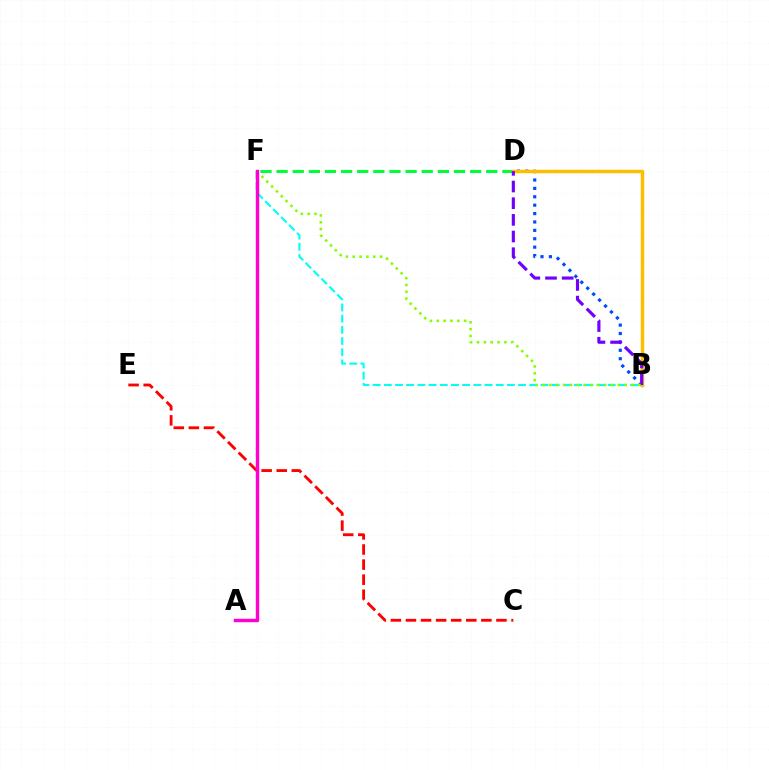{('B', 'D'): [{'color': '#004bff', 'line_style': 'dotted', 'thickness': 2.28}, {'color': '#ffbd00', 'line_style': 'solid', 'thickness': 2.5}, {'color': '#7200ff', 'line_style': 'dashed', 'thickness': 2.26}], ('D', 'F'): [{'color': '#00ff39', 'line_style': 'dashed', 'thickness': 2.19}], ('B', 'F'): [{'color': '#00fff6', 'line_style': 'dashed', 'thickness': 1.52}, {'color': '#84ff00', 'line_style': 'dotted', 'thickness': 1.86}], ('C', 'E'): [{'color': '#ff0000', 'line_style': 'dashed', 'thickness': 2.05}], ('A', 'F'): [{'color': '#ff00cf', 'line_style': 'solid', 'thickness': 2.46}]}